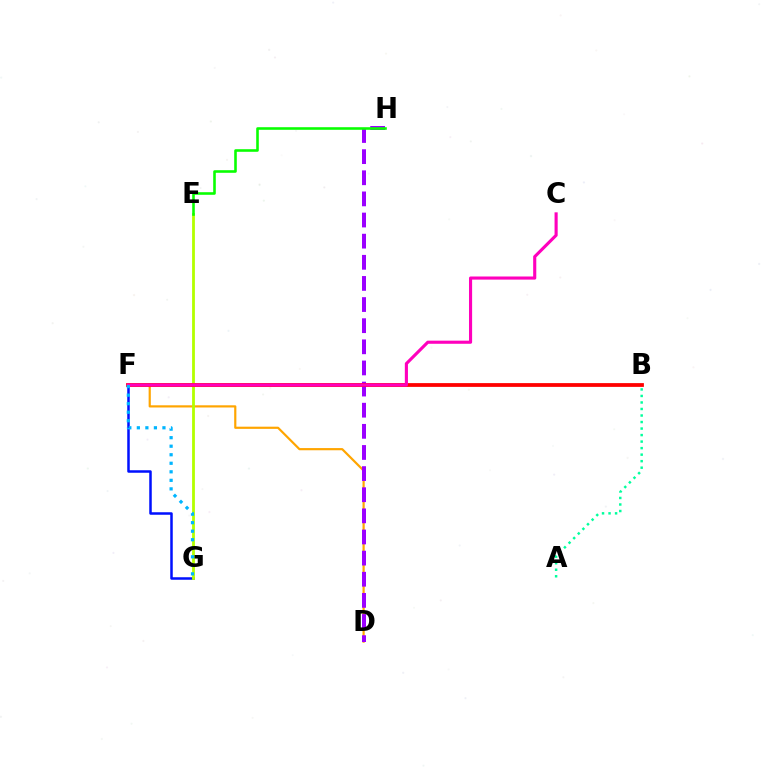{('A', 'B'): [{'color': '#00ff9d', 'line_style': 'dotted', 'thickness': 1.77}], ('F', 'G'): [{'color': '#0010ff', 'line_style': 'solid', 'thickness': 1.81}, {'color': '#00b5ff', 'line_style': 'dotted', 'thickness': 2.32}], ('D', 'F'): [{'color': '#ffa500', 'line_style': 'solid', 'thickness': 1.58}], ('D', 'H'): [{'color': '#9b00ff', 'line_style': 'dashed', 'thickness': 2.87}], ('E', 'G'): [{'color': '#b3ff00', 'line_style': 'solid', 'thickness': 2.02}], ('B', 'F'): [{'color': '#ff0000', 'line_style': 'solid', 'thickness': 2.72}], ('E', 'H'): [{'color': '#08ff00', 'line_style': 'solid', 'thickness': 1.86}], ('C', 'F'): [{'color': '#ff00bd', 'line_style': 'solid', 'thickness': 2.24}]}